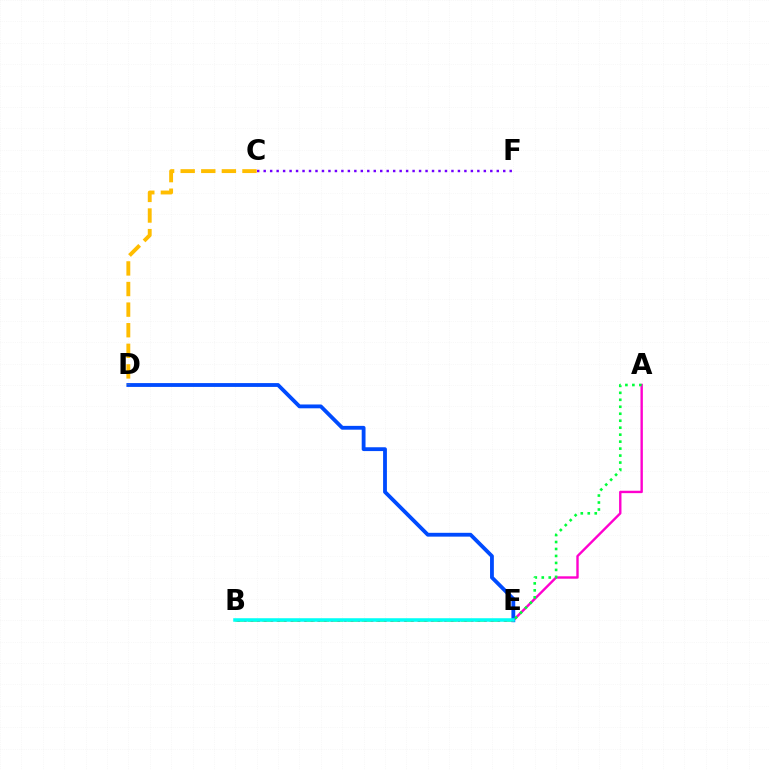{('A', 'E'): [{'color': '#ff00cf', 'line_style': 'solid', 'thickness': 1.72}, {'color': '#00ff39', 'line_style': 'dotted', 'thickness': 1.89}], ('B', 'E'): [{'color': '#84ff00', 'line_style': 'dashed', 'thickness': 1.93}, {'color': '#ff0000', 'line_style': 'dotted', 'thickness': 1.81}, {'color': '#00fff6', 'line_style': 'solid', 'thickness': 2.55}], ('D', 'E'): [{'color': '#004bff', 'line_style': 'solid', 'thickness': 2.75}], ('C', 'F'): [{'color': '#7200ff', 'line_style': 'dotted', 'thickness': 1.76}], ('C', 'D'): [{'color': '#ffbd00', 'line_style': 'dashed', 'thickness': 2.8}]}